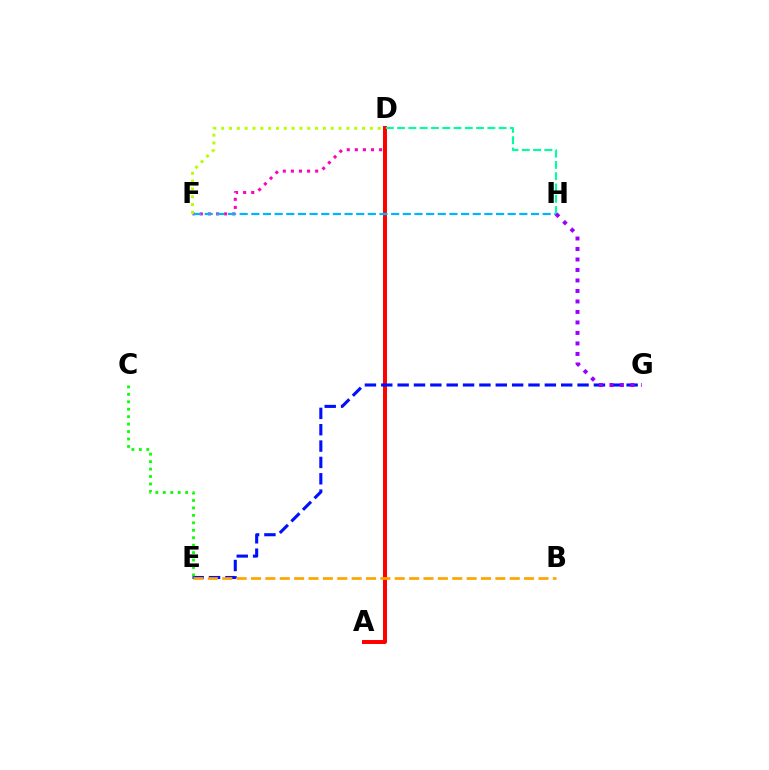{('D', 'F'): [{'color': '#ff00bd', 'line_style': 'dotted', 'thickness': 2.2}, {'color': '#b3ff00', 'line_style': 'dotted', 'thickness': 2.13}], ('A', 'D'): [{'color': '#ff0000', 'line_style': 'solid', 'thickness': 2.86}], ('F', 'H'): [{'color': '#00b5ff', 'line_style': 'dashed', 'thickness': 1.58}], ('E', 'G'): [{'color': '#0010ff', 'line_style': 'dashed', 'thickness': 2.22}], ('D', 'H'): [{'color': '#00ff9d', 'line_style': 'dashed', 'thickness': 1.53}], ('C', 'E'): [{'color': '#08ff00', 'line_style': 'dotted', 'thickness': 2.02}], ('G', 'H'): [{'color': '#9b00ff', 'line_style': 'dotted', 'thickness': 2.85}], ('B', 'E'): [{'color': '#ffa500', 'line_style': 'dashed', 'thickness': 1.95}]}